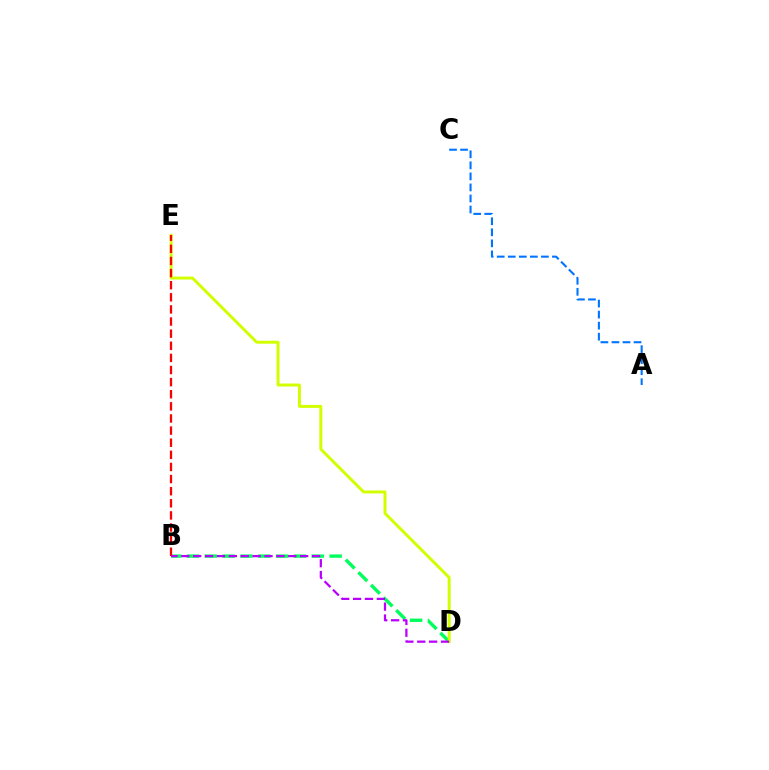{('B', 'D'): [{'color': '#00ff5c', 'line_style': 'dashed', 'thickness': 2.42}, {'color': '#b900ff', 'line_style': 'dashed', 'thickness': 1.61}], ('A', 'C'): [{'color': '#0074ff', 'line_style': 'dashed', 'thickness': 1.5}], ('D', 'E'): [{'color': '#d1ff00', 'line_style': 'solid', 'thickness': 2.13}], ('B', 'E'): [{'color': '#ff0000', 'line_style': 'dashed', 'thickness': 1.65}]}